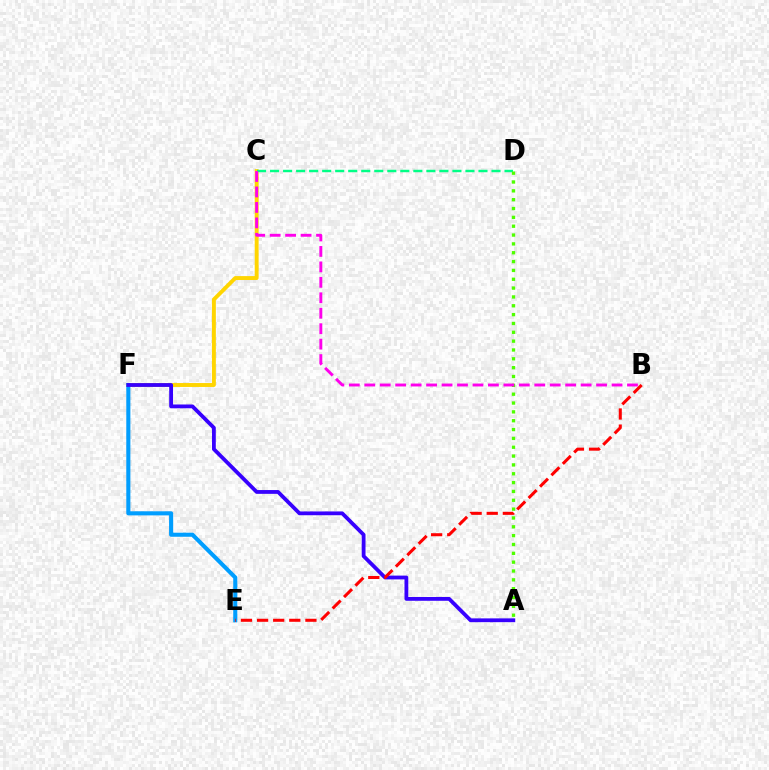{('C', 'F'): [{'color': '#ffd500', 'line_style': 'solid', 'thickness': 2.82}], ('C', 'D'): [{'color': '#00ff86', 'line_style': 'dashed', 'thickness': 1.77}], ('A', 'D'): [{'color': '#4fff00', 'line_style': 'dotted', 'thickness': 2.4}], ('E', 'F'): [{'color': '#009eff', 'line_style': 'solid', 'thickness': 2.94}], ('A', 'F'): [{'color': '#3700ff', 'line_style': 'solid', 'thickness': 2.73}], ('B', 'E'): [{'color': '#ff0000', 'line_style': 'dashed', 'thickness': 2.19}], ('B', 'C'): [{'color': '#ff00ed', 'line_style': 'dashed', 'thickness': 2.1}]}